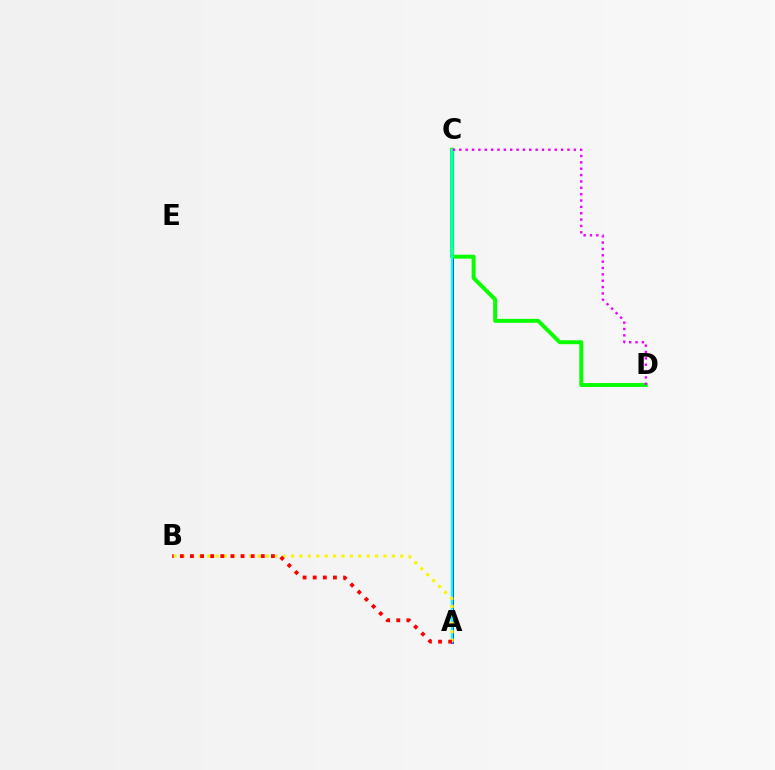{('A', 'C'): [{'color': '#0010ff', 'line_style': 'solid', 'thickness': 1.95}, {'color': '#00fff6', 'line_style': 'solid', 'thickness': 1.67}], ('C', 'D'): [{'color': '#08ff00', 'line_style': 'solid', 'thickness': 2.84}, {'color': '#ee00ff', 'line_style': 'dotted', 'thickness': 1.73}], ('A', 'B'): [{'color': '#fcf500', 'line_style': 'dotted', 'thickness': 2.28}, {'color': '#ff0000', 'line_style': 'dotted', 'thickness': 2.75}]}